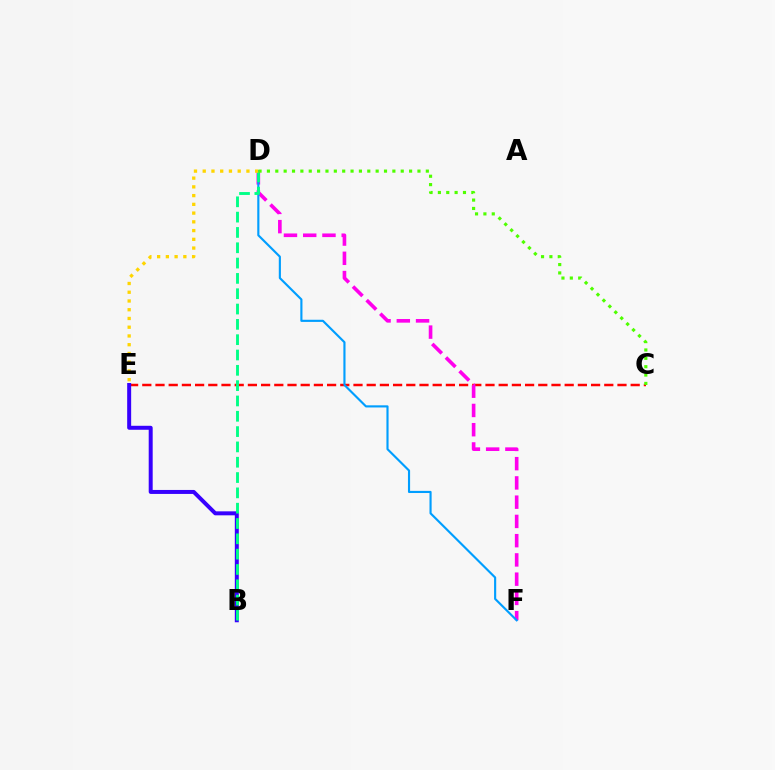{('C', 'E'): [{'color': '#ff0000', 'line_style': 'dashed', 'thickness': 1.79}], ('B', 'E'): [{'color': '#3700ff', 'line_style': 'solid', 'thickness': 2.87}], ('D', 'F'): [{'color': '#ff00ed', 'line_style': 'dashed', 'thickness': 2.62}, {'color': '#009eff', 'line_style': 'solid', 'thickness': 1.54}], ('B', 'D'): [{'color': '#00ff86', 'line_style': 'dashed', 'thickness': 2.08}], ('D', 'E'): [{'color': '#ffd500', 'line_style': 'dotted', 'thickness': 2.38}], ('C', 'D'): [{'color': '#4fff00', 'line_style': 'dotted', 'thickness': 2.27}]}